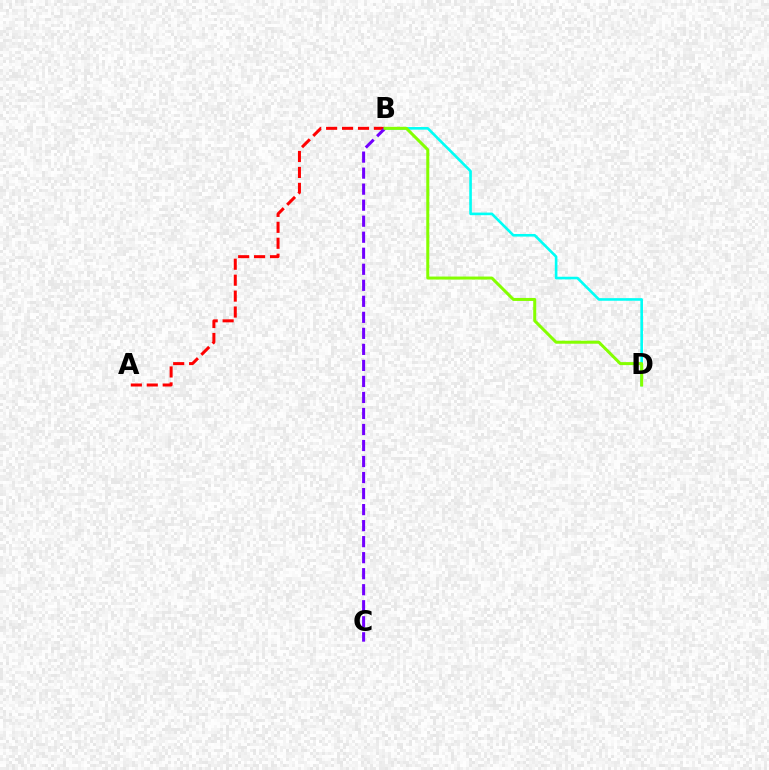{('B', 'D'): [{'color': '#00fff6', 'line_style': 'solid', 'thickness': 1.89}, {'color': '#84ff00', 'line_style': 'solid', 'thickness': 2.16}], ('A', 'B'): [{'color': '#ff0000', 'line_style': 'dashed', 'thickness': 2.17}], ('B', 'C'): [{'color': '#7200ff', 'line_style': 'dashed', 'thickness': 2.18}]}